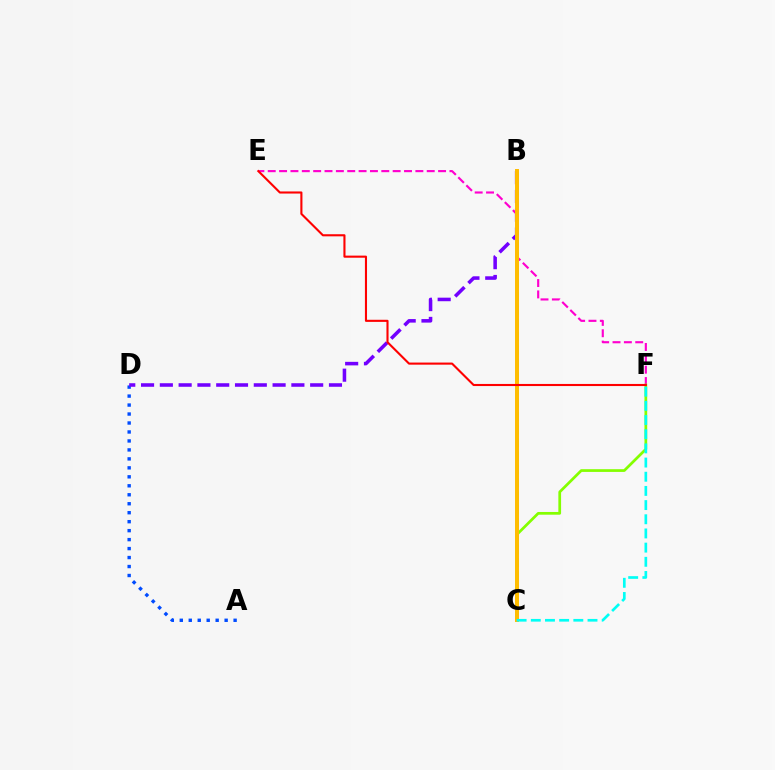{('E', 'F'): [{'color': '#ff00cf', 'line_style': 'dashed', 'thickness': 1.54}, {'color': '#ff0000', 'line_style': 'solid', 'thickness': 1.51}], ('C', 'F'): [{'color': '#84ff00', 'line_style': 'solid', 'thickness': 1.97}, {'color': '#00fff6', 'line_style': 'dashed', 'thickness': 1.93}], ('A', 'D'): [{'color': '#004bff', 'line_style': 'dotted', 'thickness': 2.44}], ('B', 'C'): [{'color': '#00ff39', 'line_style': 'dashed', 'thickness': 1.81}, {'color': '#ffbd00', 'line_style': 'solid', 'thickness': 2.86}], ('B', 'D'): [{'color': '#7200ff', 'line_style': 'dashed', 'thickness': 2.55}]}